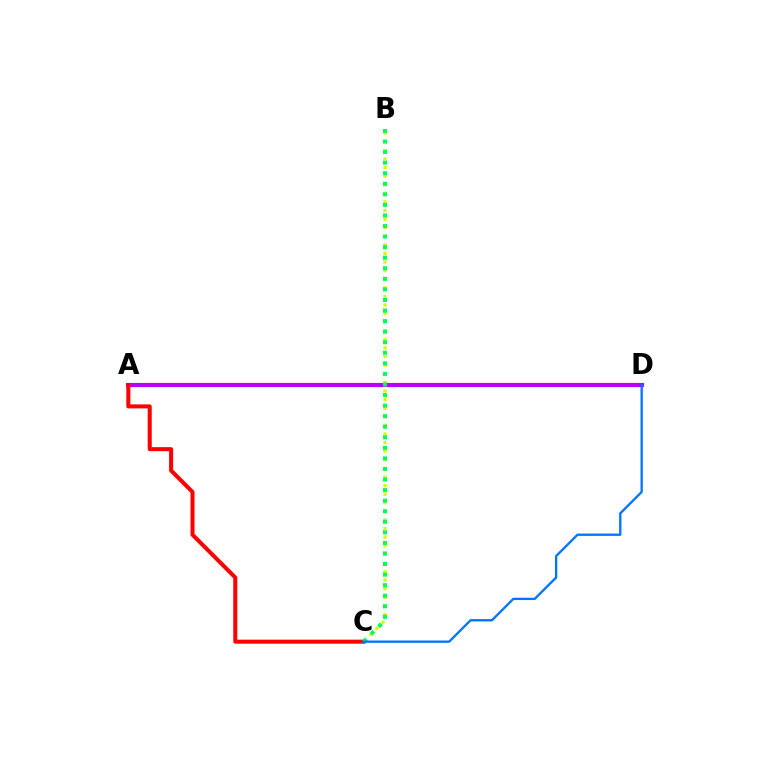{('B', 'C'): [{'color': '#d1ff00', 'line_style': 'dotted', 'thickness': 2.34}, {'color': '#00ff5c', 'line_style': 'dotted', 'thickness': 2.87}], ('A', 'D'): [{'color': '#b900ff', 'line_style': 'solid', 'thickness': 2.97}], ('A', 'C'): [{'color': '#ff0000', 'line_style': 'solid', 'thickness': 2.9}], ('C', 'D'): [{'color': '#0074ff', 'line_style': 'solid', 'thickness': 1.67}]}